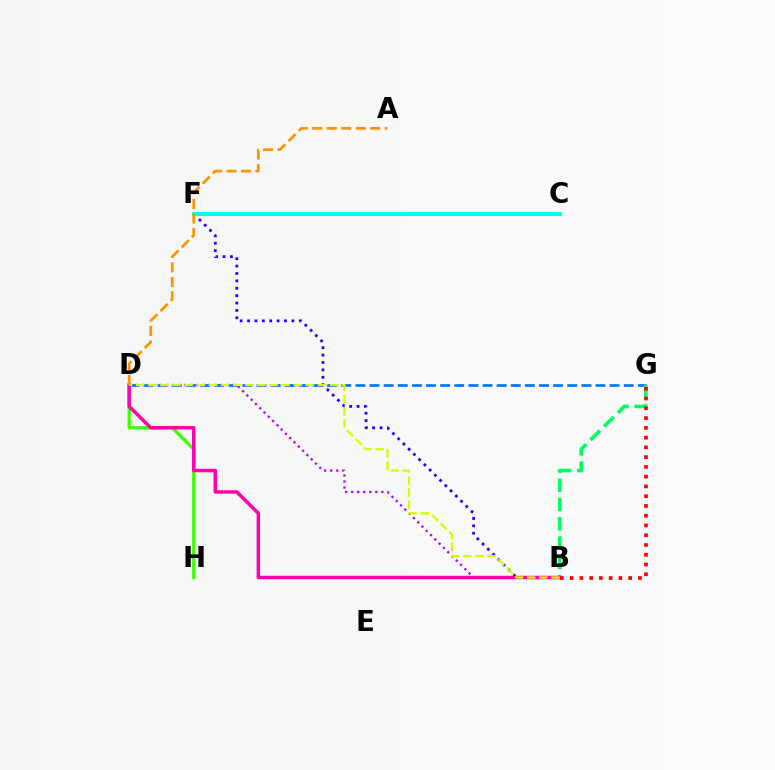{('B', 'D'): [{'color': '#b900ff', 'line_style': 'dotted', 'thickness': 1.64}, {'color': '#ff00ac', 'line_style': 'solid', 'thickness': 2.51}, {'color': '#d1ff00', 'line_style': 'dashed', 'thickness': 1.65}], ('D', 'G'): [{'color': '#0074ff', 'line_style': 'dashed', 'thickness': 1.92}], ('B', 'F'): [{'color': '#2500ff', 'line_style': 'dotted', 'thickness': 2.01}], ('C', 'F'): [{'color': '#00fff6', 'line_style': 'solid', 'thickness': 2.91}], ('B', 'G'): [{'color': '#00ff5c', 'line_style': 'dashed', 'thickness': 2.62}, {'color': '#ff0000', 'line_style': 'dotted', 'thickness': 2.65}], ('D', 'H'): [{'color': '#3dff00', 'line_style': 'solid', 'thickness': 2.36}], ('A', 'D'): [{'color': '#ff9400', 'line_style': 'dashed', 'thickness': 1.97}]}